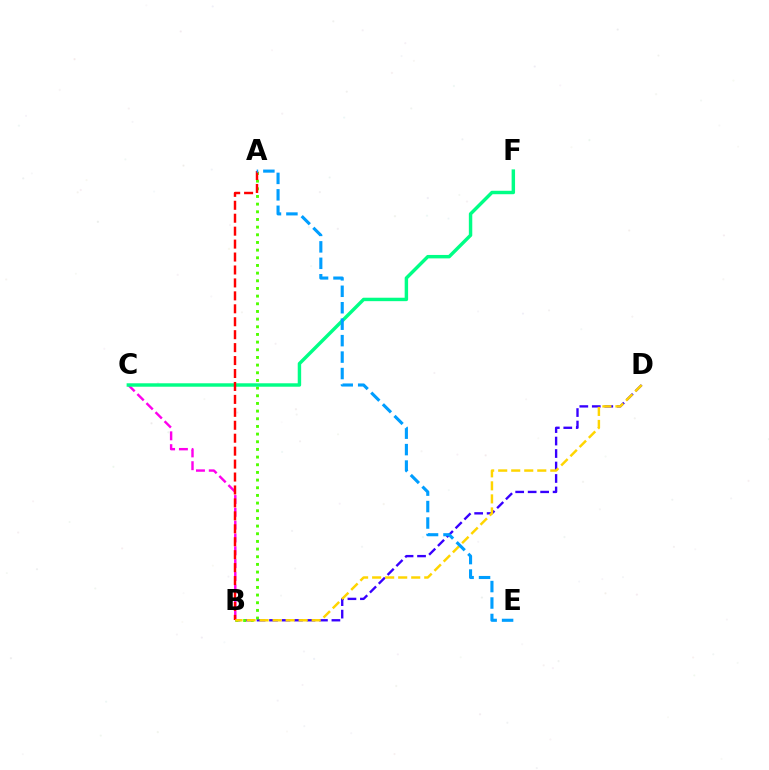{('B', 'C'): [{'color': '#ff00ed', 'line_style': 'dashed', 'thickness': 1.74}], ('B', 'D'): [{'color': '#3700ff', 'line_style': 'dashed', 'thickness': 1.69}, {'color': '#ffd500', 'line_style': 'dashed', 'thickness': 1.77}], ('A', 'B'): [{'color': '#4fff00', 'line_style': 'dotted', 'thickness': 2.08}, {'color': '#ff0000', 'line_style': 'dashed', 'thickness': 1.76}], ('C', 'F'): [{'color': '#00ff86', 'line_style': 'solid', 'thickness': 2.47}], ('A', 'E'): [{'color': '#009eff', 'line_style': 'dashed', 'thickness': 2.24}]}